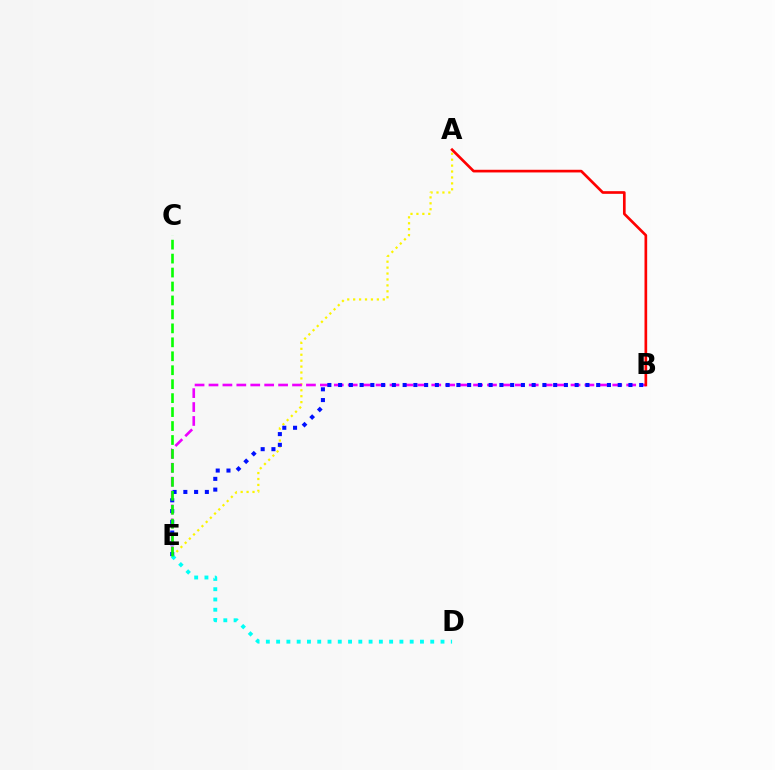{('A', 'E'): [{'color': '#fcf500', 'line_style': 'dotted', 'thickness': 1.61}], ('B', 'E'): [{'color': '#ee00ff', 'line_style': 'dashed', 'thickness': 1.89}, {'color': '#0010ff', 'line_style': 'dotted', 'thickness': 2.92}], ('D', 'E'): [{'color': '#00fff6', 'line_style': 'dotted', 'thickness': 2.79}], ('A', 'B'): [{'color': '#ff0000', 'line_style': 'solid', 'thickness': 1.92}], ('C', 'E'): [{'color': '#08ff00', 'line_style': 'dashed', 'thickness': 1.9}]}